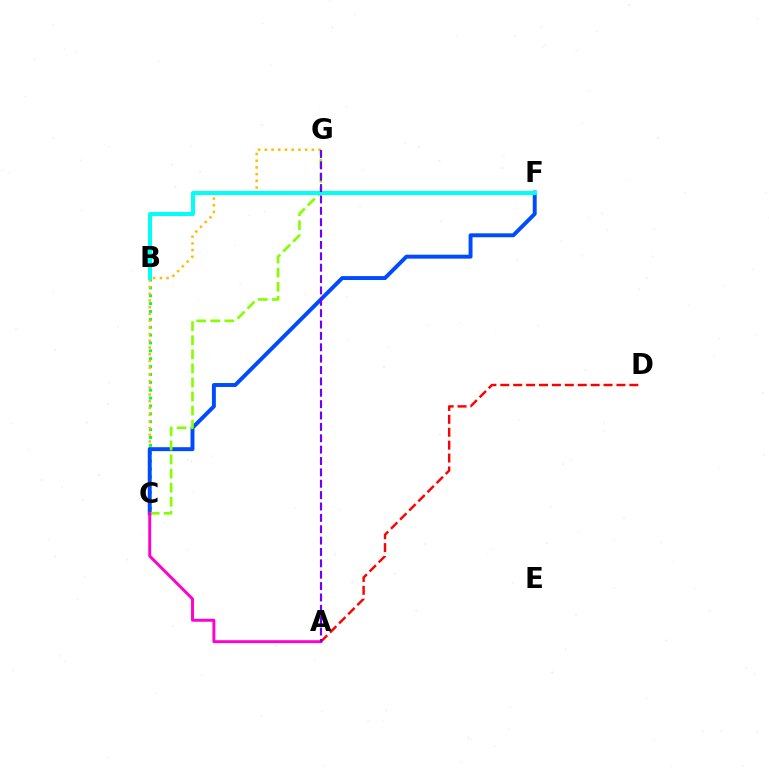{('B', 'C'): [{'color': '#00ff39', 'line_style': 'dotted', 'thickness': 2.14}], ('C', 'G'): [{'color': '#ffbd00', 'line_style': 'dotted', 'thickness': 1.82}, {'color': '#84ff00', 'line_style': 'dashed', 'thickness': 1.91}], ('C', 'F'): [{'color': '#004bff', 'line_style': 'solid', 'thickness': 2.83}], ('B', 'F'): [{'color': '#00fff6', 'line_style': 'solid', 'thickness': 2.89}], ('A', 'D'): [{'color': '#ff0000', 'line_style': 'dashed', 'thickness': 1.75}], ('A', 'C'): [{'color': '#ff00cf', 'line_style': 'solid', 'thickness': 2.11}], ('A', 'G'): [{'color': '#7200ff', 'line_style': 'dashed', 'thickness': 1.54}]}